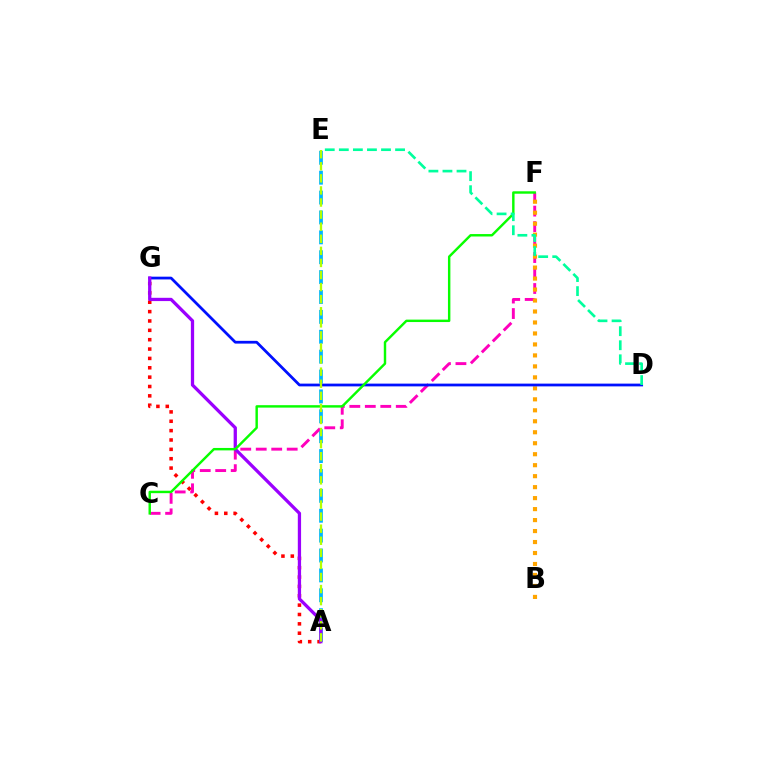{('A', 'G'): [{'color': '#ff0000', 'line_style': 'dotted', 'thickness': 2.54}, {'color': '#9b00ff', 'line_style': 'solid', 'thickness': 2.35}], ('A', 'E'): [{'color': '#00b5ff', 'line_style': 'dashed', 'thickness': 2.7}, {'color': '#b3ff00', 'line_style': 'dashed', 'thickness': 1.64}], ('C', 'F'): [{'color': '#ff00bd', 'line_style': 'dashed', 'thickness': 2.1}, {'color': '#08ff00', 'line_style': 'solid', 'thickness': 1.75}], ('B', 'F'): [{'color': '#ffa500', 'line_style': 'dotted', 'thickness': 2.98}], ('D', 'G'): [{'color': '#0010ff', 'line_style': 'solid', 'thickness': 1.99}], ('D', 'E'): [{'color': '#00ff9d', 'line_style': 'dashed', 'thickness': 1.91}]}